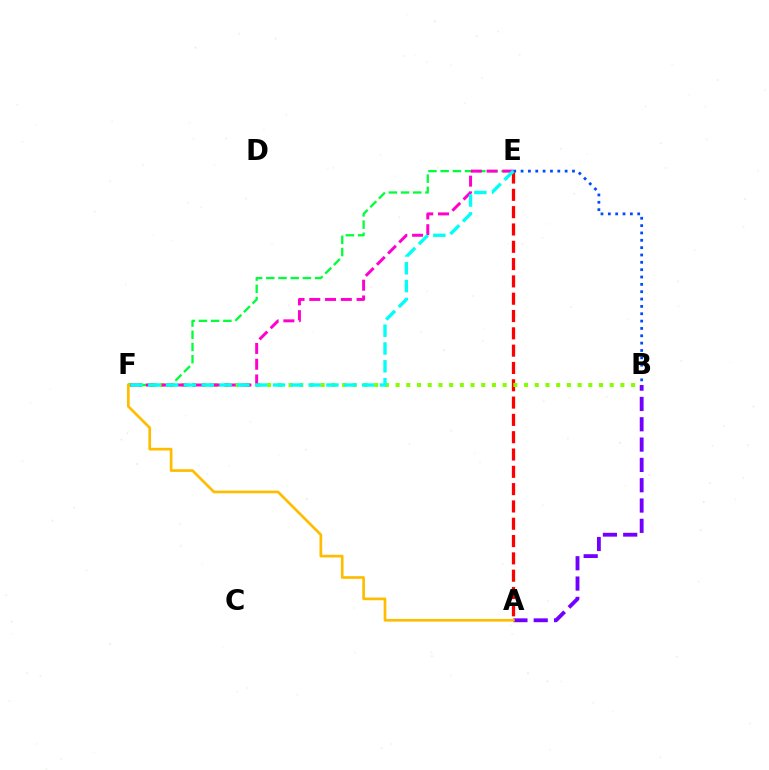{('E', 'F'): [{'color': '#00ff39', 'line_style': 'dashed', 'thickness': 1.66}, {'color': '#ff00cf', 'line_style': 'dashed', 'thickness': 2.14}, {'color': '#00fff6', 'line_style': 'dashed', 'thickness': 2.42}], ('A', 'E'): [{'color': '#ff0000', 'line_style': 'dashed', 'thickness': 2.35}], ('B', 'F'): [{'color': '#84ff00', 'line_style': 'dotted', 'thickness': 2.91}], ('B', 'E'): [{'color': '#004bff', 'line_style': 'dotted', 'thickness': 2.0}], ('A', 'B'): [{'color': '#7200ff', 'line_style': 'dashed', 'thickness': 2.76}], ('A', 'F'): [{'color': '#ffbd00', 'line_style': 'solid', 'thickness': 1.94}]}